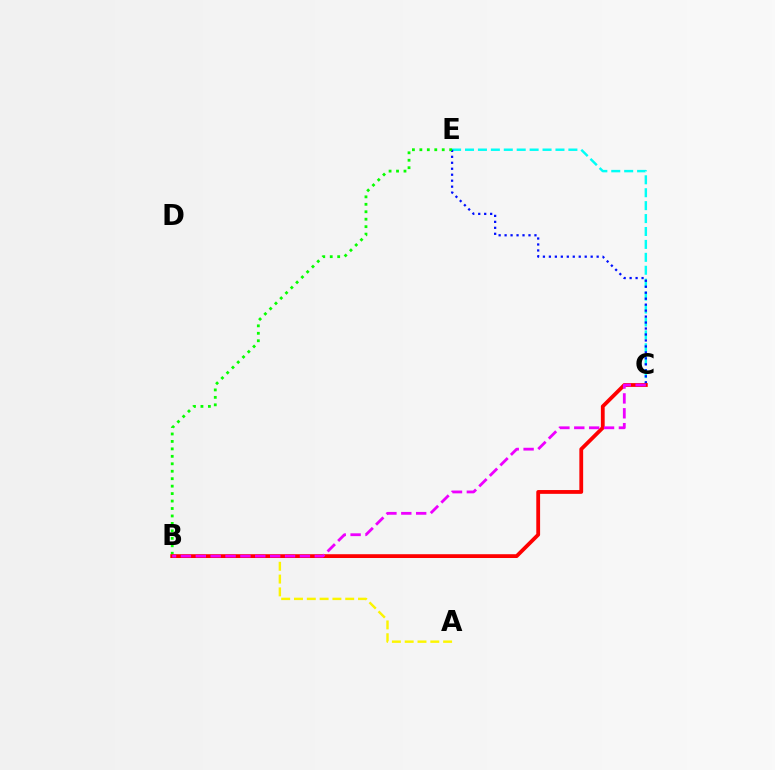{('C', 'E'): [{'color': '#00fff6', 'line_style': 'dashed', 'thickness': 1.76}, {'color': '#0010ff', 'line_style': 'dotted', 'thickness': 1.62}], ('A', 'B'): [{'color': '#fcf500', 'line_style': 'dashed', 'thickness': 1.74}], ('B', 'E'): [{'color': '#08ff00', 'line_style': 'dotted', 'thickness': 2.03}], ('B', 'C'): [{'color': '#ff0000', 'line_style': 'solid', 'thickness': 2.73}, {'color': '#ee00ff', 'line_style': 'dashed', 'thickness': 2.02}]}